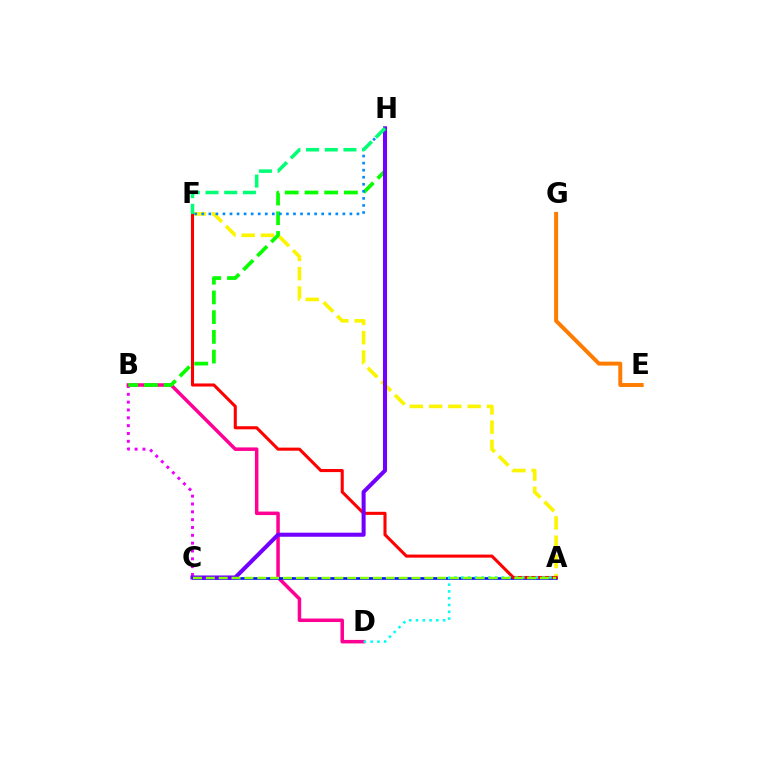{('B', 'C'): [{'color': '#ee00ff', 'line_style': 'dotted', 'thickness': 2.13}], ('A', 'F'): [{'color': '#fcf500', 'line_style': 'dashed', 'thickness': 2.62}, {'color': '#ff0000', 'line_style': 'solid', 'thickness': 2.21}], ('B', 'D'): [{'color': '#ff0094', 'line_style': 'solid', 'thickness': 2.53}], ('B', 'H'): [{'color': '#08ff00', 'line_style': 'dashed', 'thickness': 2.68}], ('A', 'C'): [{'color': '#0010ff', 'line_style': 'solid', 'thickness': 1.89}, {'color': '#84ff00', 'line_style': 'dashed', 'thickness': 1.75}], ('E', 'G'): [{'color': '#ff7c00', 'line_style': 'solid', 'thickness': 2.85}], ('A', 'D'): [{'color': '#00fff6', 'line_style': 'dotted', 'thickness': 1.84}], ('C', 'H'): [{'color': '#7200ff', 'line_style': 'solid', 'thickness': 2.91}], ('F', 'H'): [{'color': '#008cff', 'line_style': 'dotted', 'thickness': 1.92}, {'color': '#00ff74', 'line_style': 'dashed', 'thickness': 2.54}]}